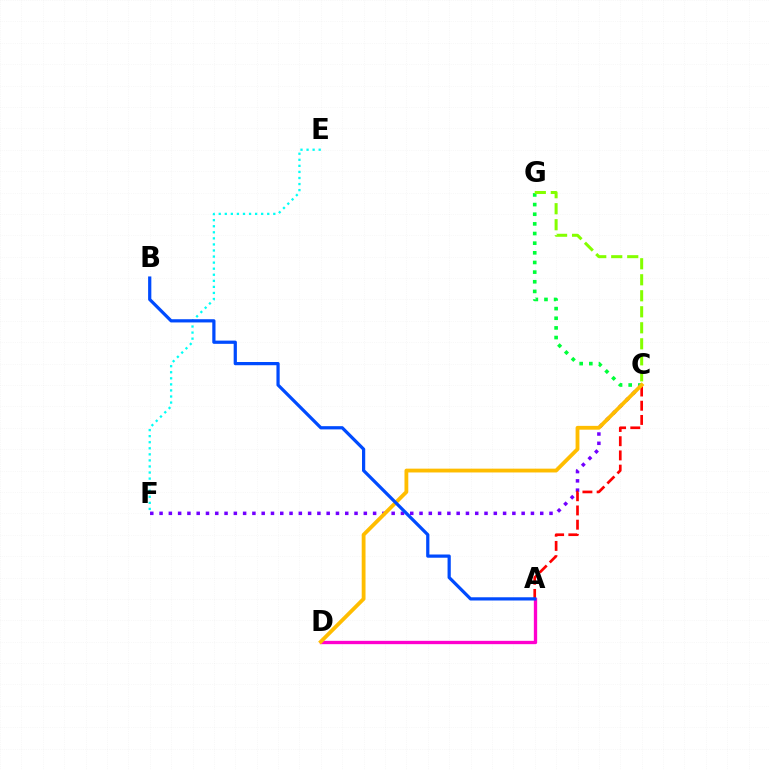{('C', 'G'): [{'color': '#00ff39', 'line_style': 'dotted', 'thickness': 2.62}, {'color': '#84ff00', 'line_style': 'dashed', 'thickness': 2.17}], ('E', 'F'): [{'color': '#00fff6', 'line_style': 'dotted', 'thickness': 1.65}], ('C', 'F'): [{'color': '#7200ff', 'line_style': 'dotted', 'thickness': 2.52}], ('A', 'C'): [{'color': '#ff0000', 'line_style': 'dashed', 'thickness': 1.93}], ('A', 'D'): [{'color': '#ff00cf', 'line_style': 'solid', 'thickness': 2.39}], ('C', 'D'): [{'color': '#ffbd00', 'line_style': 'solid', 'thickness': 2.75}], ('A', 'B'): [{'color': '#004bff', 'line_style': 'solid', 'thickness': 2.32}]}